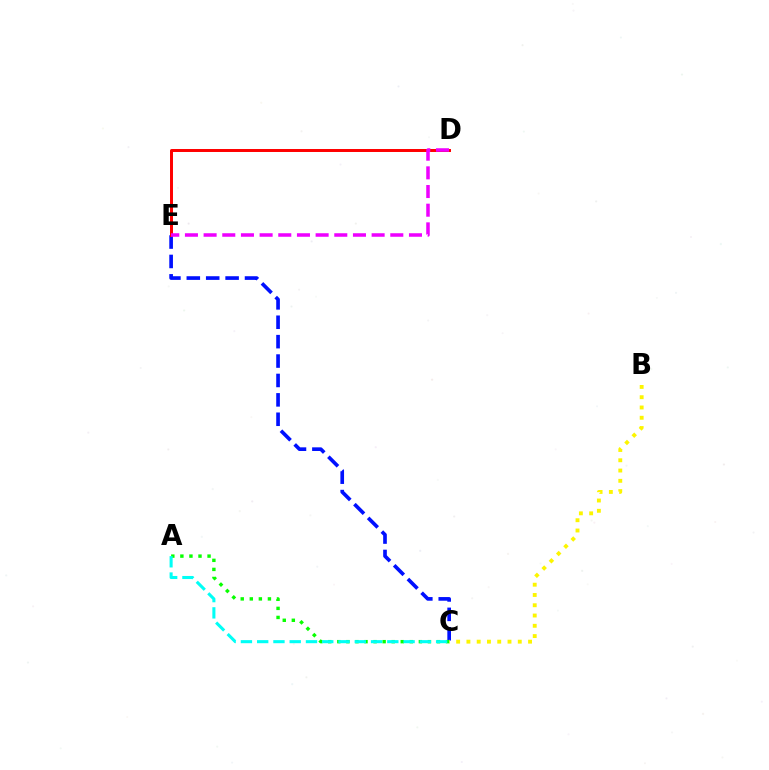{('C', 'E'): [{'color': '#0010ff', 'line_style': 'dashed', 'thickness': 2.64}], ('D', 'E'): [{'color': '#ff0000', 'line_style': 'solid', 'thickness': 2.15}, {'color': '#ee00ff', 'line_style': 'dashed', 'thickness': 2.54}], ('B', 'C'): [{'color': '#fcf500', 'line_style': 'dotted', 'thickness': 2.79}], ('A', 'C'): [{'color': '#08ff00', 'line_style': 'dotted', 'thickness': 2.46}, {'color': '#00fff6', 'line_style': 'dashed', 'thickness': 2.21}]}